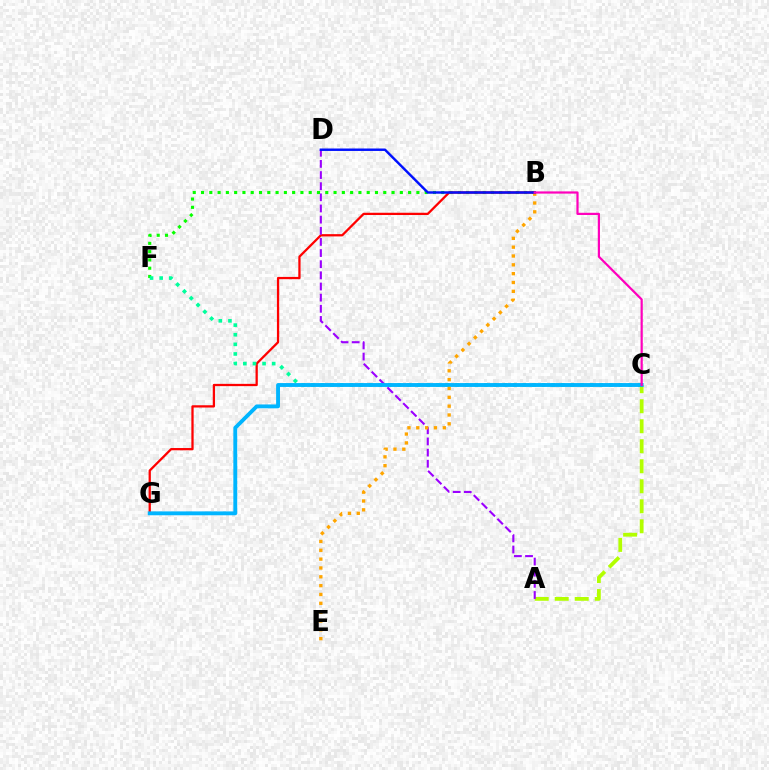{('A', 'C'): [{'color': '#b3ff00', 'line_style': 'dashed', 'thickness': 2.72}], ('B', 'F'): [{'color': '#08ff00', 'line_style': 'dotted', 'thickness': 2.25}], ('B', 'G'): [{'color': '#ff0000', 'line_style': 'solid', 'thickness': 1.64}], ('A', 'D'): [{'color': '#9b00ff', 'line_style': 'dashed', 'thickness': 1.51}], ('C', 'F'): [{'color': '#00ff9d', 'line_style': 'dotted', 'thickness': 2.61}], ('C', 'G'): [{'color': '#00b5ff', 'line_style': 'solid', 'thickness': 2.78}], ('B', 'E'): [{'color': '#ffa500', 'line_style': 'dotted', 'thickness': 2.4}], ('B', 'D'): [{'color': '#0010ff', 'line_style': 'solid', 'thickness': 1.76}], ('B', 'C'): [{'color': '#ff00bd', 'line_style': 'solid', 'thickness': 1.59}]}